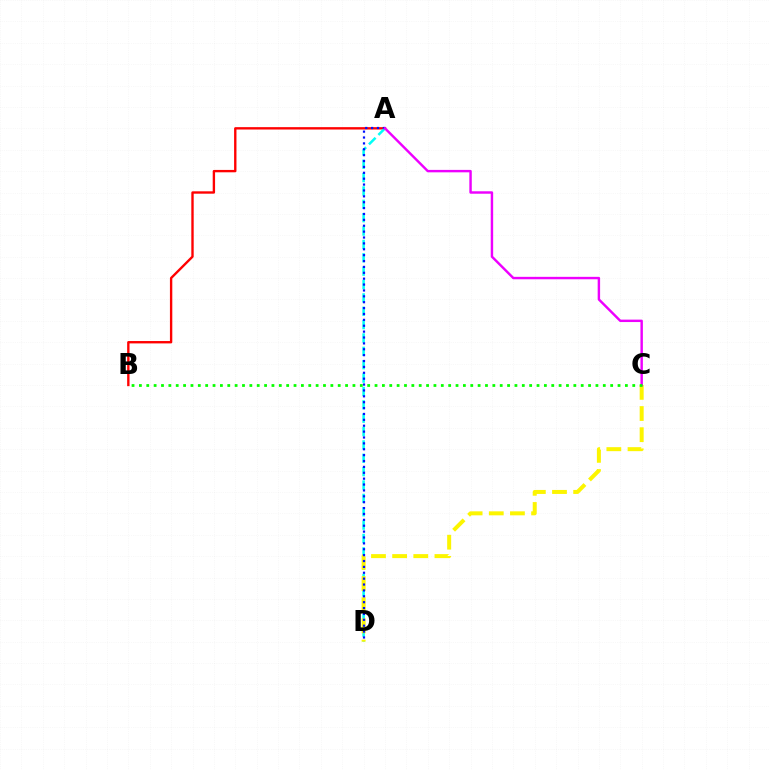{('A', 'B'): [{'color': '#ff0000', 'line_style': 'solid', 'thickness': 1.71}], ('A', 'D'): [{'color': '#00fff6', 'line_style': 'dashed', 'thickness': 1.82}, {'color': '#0010ff', 'line_style': 'dotted', 'thickness': 1.6}], ('C', 'D'): [{'color': '#fcf500', 'line_style': 'dashed', 'thickness': 2.87}], ('A', 'C'): [{'color': '#ee00ff', 'line_style': 'solid', 'thickness': 1.75}], ('B', 'C'): [{'color': '#08ff00', 'line_style': 'dotted', 'thickness': 2.0}]}